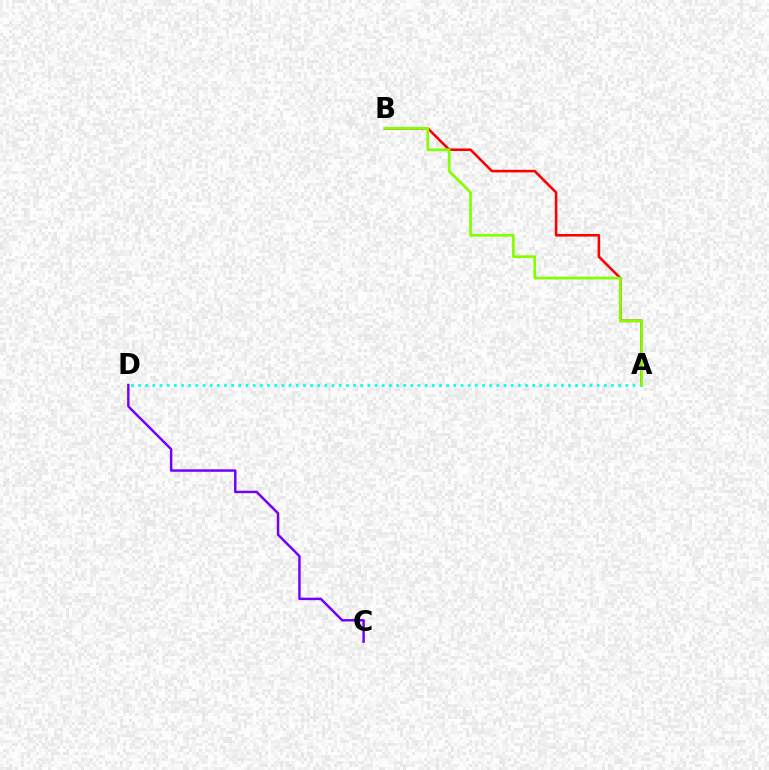{('A', 'B'): [{'color': '#ff0000', 'line_style': 'solid', 'thickness': 1.85}, {'color': '#84ff00', 'line_style': 'solid', 'thickness': 1.96}], ('A', 'D'): [{'color': '#00fff6', 'line_style': 'dotted', 'thickness': 1.95}], ('C', 'D'): [{'color': '#7200ff', 'line_style': 'solid', 'thickness': 1.77}]}